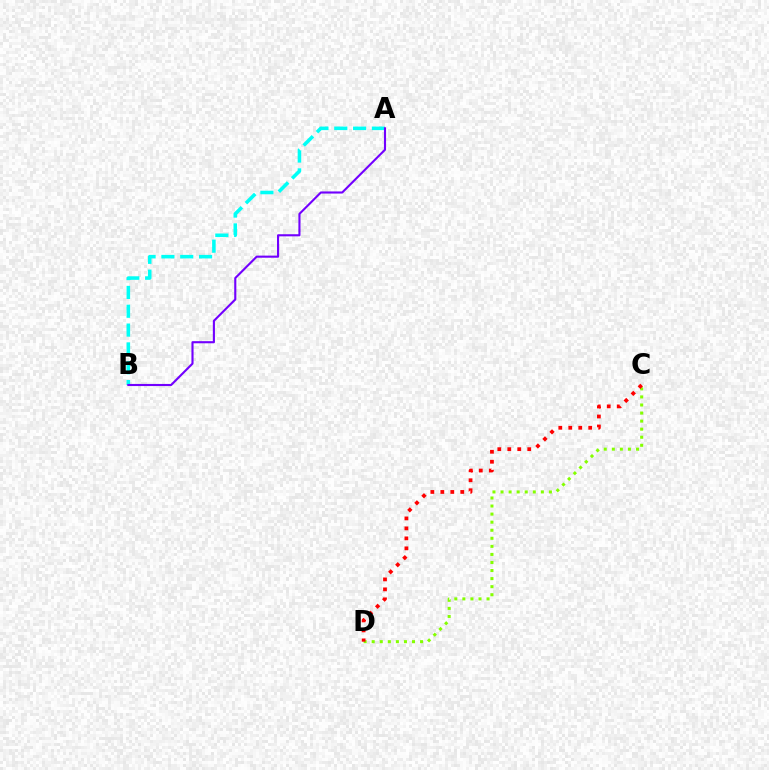{('A', 'B'): [{'color': '#00fff6', 'line_style': 'dashed', 'thickness': 2.56}, {'color': '#7200ff', 'line_style': 'solid', 'thickness': 1.52}], ('C', 'D'): [{'color': '#84ff00', 'line_style': 'dotted', 'thickness': 2.19}, {'color': '#ff0000', 'line_style': 'dotted', 'thickness': 2.71}]}